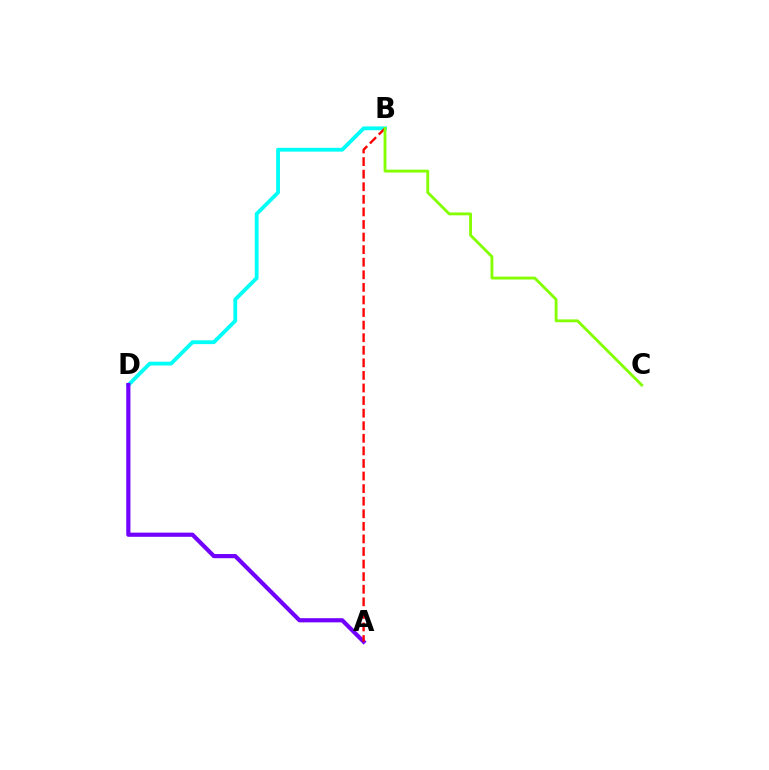{('B', 'D'): [{'color': '#00fff6', 'line_style': 'solid', 'thickness': 2.75}], ('A', 'D'): [{'color': '#7200ff', 'line_style': 'solid', 'thickness': 3.0}], ('A', 'B'): [{'color': '#ff0000', 'line_style': 'dashed', 'thickness': 1.71}], ('B', 'C'): [{'color': '#84ff00', 'line_style': 'solid', 'thickness': 2.05}]}